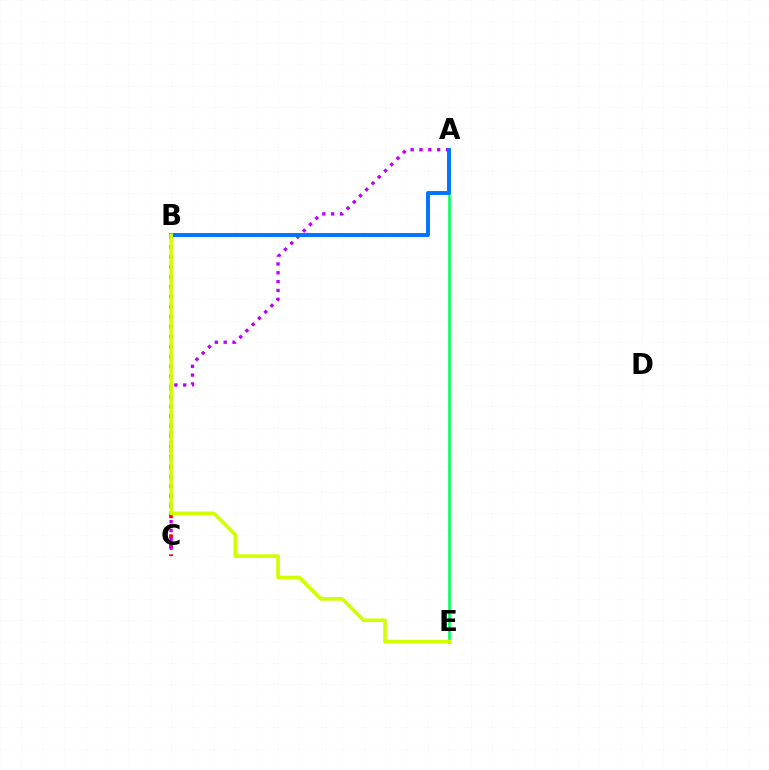{('B', 'C'): [{'color': '#ff0000', 'line_style': 'dotted', 'thickness': 2.71}], ('A', 'C'): [{'color': '#b900ff', 'line_style': 'dotted', 'thickness': 2.4}], ('A', 'E'): [{'color': '#00ff5c', 'line_style': 'solid', 'thickness': 1.86}], ('A', 'B'): [{'color': '#0074ff', 'line_style': 'solid', 'thickness': 2.83}], ('B', 'E'): [{'color': '#d1ff00', 'line_style': 'solid', 'thickness': 2.61}]}